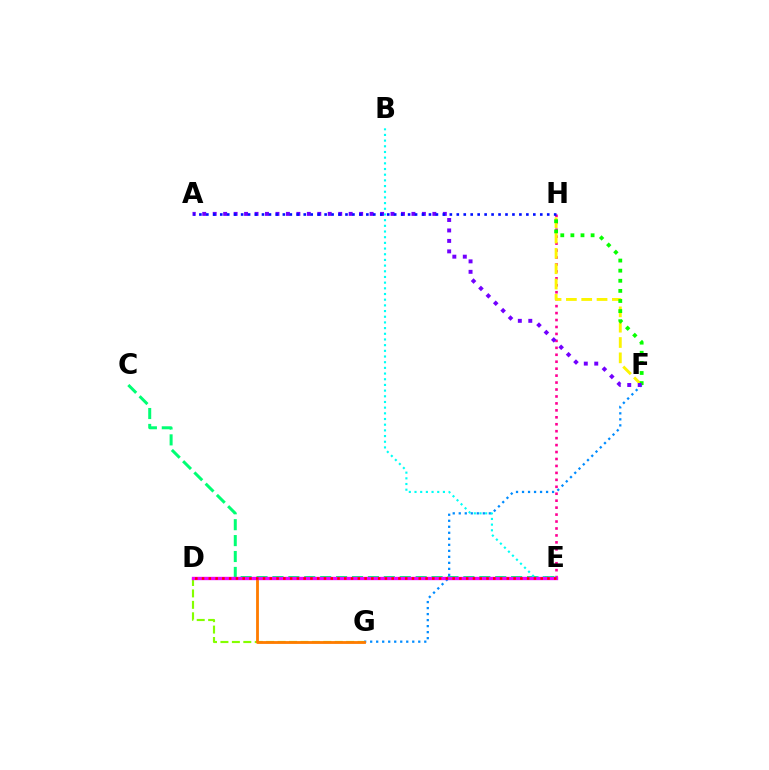{('E', 'H'): [{'color': '#ff0094', 'line_style': 'dotted', 'thickness': 1.89}], ('F', 'G'): [{'color': '#008cff', 'line_style': 'dotted', 'thickness': 1.63}], ('C', 'E'): [{'color': '#00ff74', 'line_style': 'dashed', 'thickness': 2.16}], ('D', 'G'): [{'color': '#84ff00', 'line_style': 'dashed', 'thickness': 1.55}, {'color': '#ff7c00', 'line_style': 'solid', 'thickness': 2.04}], ('B', 'E'): [{'color': '#00fff6', 'line_style': 'dotted', 'thickness': 1.54}], ('F', 'H'): [{'color': '#fcf500', 'line_style': 'dashed', 'thickness': 2.08}, {'color': '#08ff00', 'line_style': 'dotted', 'thickness': 2.75}], ('D', 'E'): [{'color': '#ee00ff', 'line_style': 'solid', 'thickness': 2.41}, {'color': '#ff0000', 'line_style': 'dotted', 'thickness': 1.84}], ('A', 'F'): [{'color': '#7200ff', 'line_style': 'dotted', 'thickness': 2.84}], ('A', 'H'): [{'color': '#0010ff', 'line_style': 'dotted', 'thickness': 1.89}]}